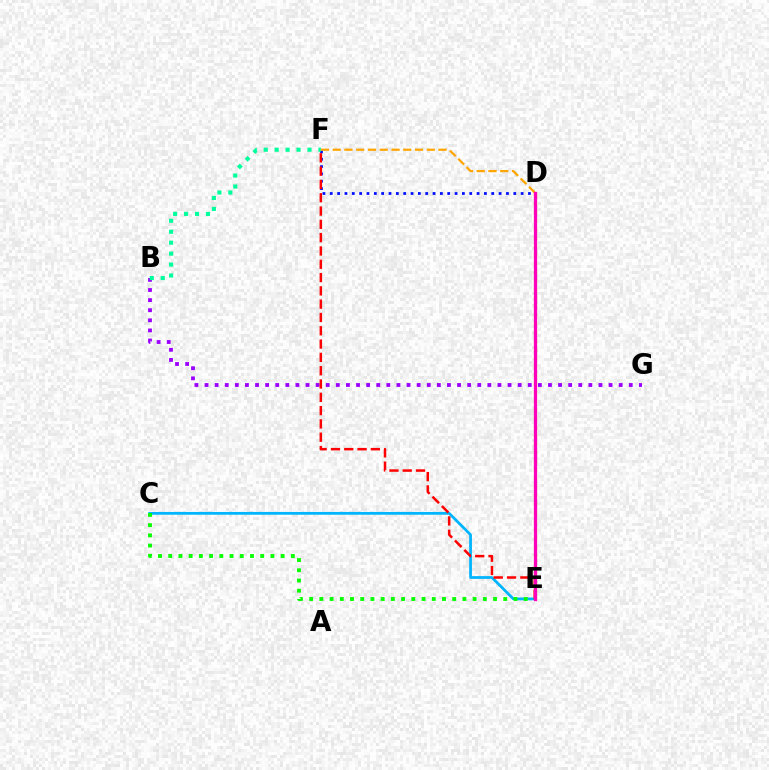{('B', 'G'): [{'color': '#9b00ff', 'line_style': 'dotted', 'thickness': 2.74}], ('C', 'E'): [{'color': '#00b5ff', 'line_style': 'solid', 'thickness': 1.99}, {'color': '#08ff00', 'line_style': 'dotted', 'thickness': 2.78}], ('D', 'F'): [{'color': '#0010ff', 'line_style': 'dotted', 'thickness': 1.99}, {'color': '#ffa500', 'line_style': 'dashed', 'thickness': 1.6}], ('E', 'F'): [{'color': '#ff0000', 'line_style': 'dashed', 'thickness': 1.81}], ('B', 'F'): [{'color': '#00ff9d', 'line_style': 'dotted', 'thickness': 2.97}], ('D', 'E'): [{'color': '#b3ff00', 'line_style': 'dotted', 'thickness': 2.33}, {'color': '#ff00bd', 'line_style': 'solid', 'thickness': 2.34}]}